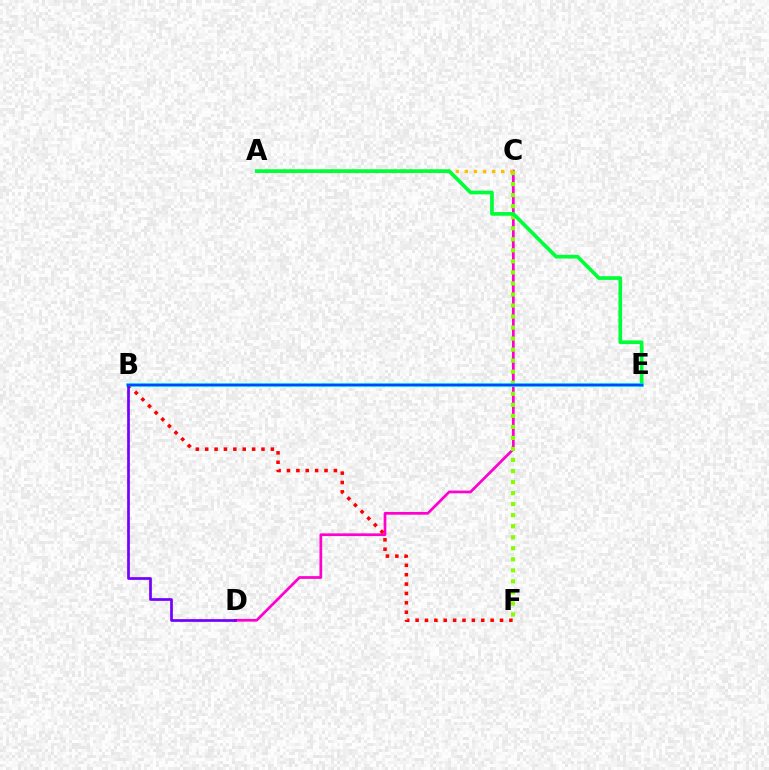{('C', 'D'): [{'color': '#ff00cf', 'line_style': 'solid', 'thickness': 1.97}], ('C', 'F'): [{'color': '#84ff00', 'line_style': 'dotted', 'thickness': 3.0}], ('A', 'C'): [{'color': '#ffbd00', 'line_style': 'dotted', 'thickness': 2.47}], ('B', 'F'): [{'color': '#ff0000', 'line_style': 'dotted', 'thickness': 2.55}], ('A', 'E'): [{'color': '#00ff39', 'line_style': 'solid', 'thickness': 2.66}], ('B', 'E'): [{'color': '#00fff6', 'line_style': 'solid', 'thickness': 2.61}, {'color': '#004bff', 'line_style': 'solid', 'thickness': 1.8}], ('B', 'D'): [{'color': '#7200ff', 'line_style': 'solid', 'thickness': 1.95}]}